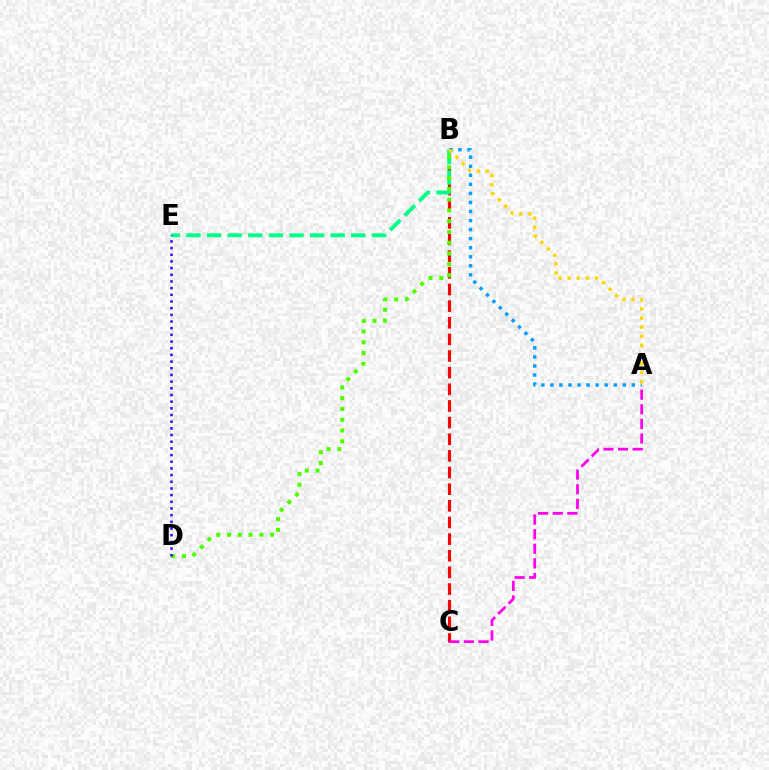{('A', 'B'): [{'color': '#009eff', 'line_style': 'dotted', 'thickness': 2.46}, {'color': '#ffd500', 'line_style': 'dotted', 'thickness': 2.47}], ('B', 'C'): [{'color': '#ff0000', 'line_style': 'dashed', 'thickness': 2.26}], ('B', 'E'): [{'color': '#00ff86', 'line_style': 'dashed', 'thickness': 2.8}], ('B', 'D'): [{'color': '#4fff00', 'line_style': 'dotted', 'thickness': 2.93}], ('A', 'C'): [{'color': '#ff00ed', 'line_style': 'dashed', 'thickness': 1.99}], ('D', 'E'): [{'color': '#3700ff', 'line_style': 'dotted', 'thickness': 1.81}]}